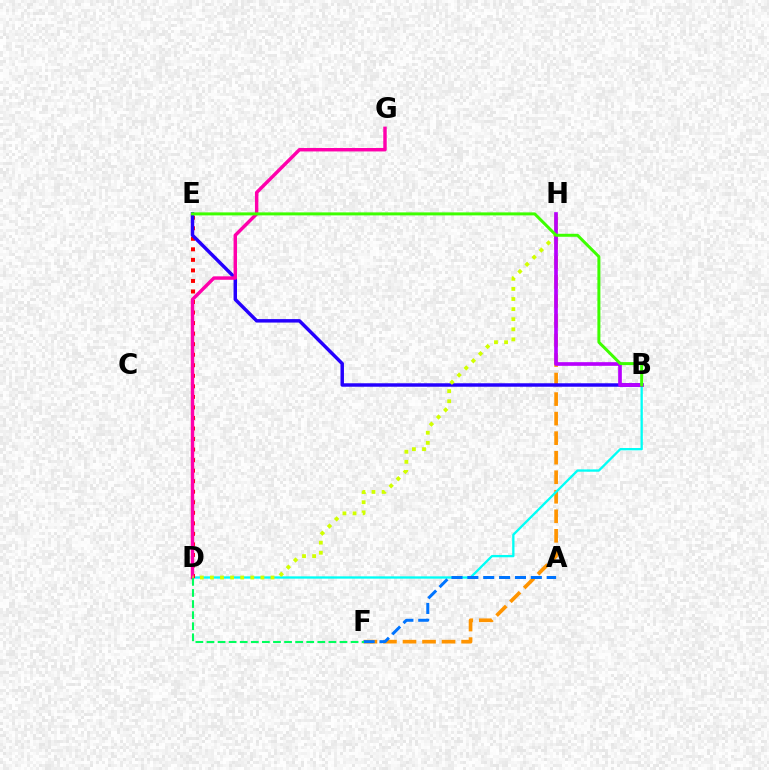{('F', 'H'): [{'color': '#ff9400', 'line_style': 'dashed', 'thickness': 2.65}], ('B', 'D'): [{'color': '#00fff6', 'line_style': 'solid', 'thickness': 1.66}], ('A', 'F'): [{'color': '#0074ff', 'line_style': 'dashed', 'thickness': 2.16}], ('D', 'E'): [{'color': '#ff0000', 'line_style': 'dotted', 'thickness': 2.86}], ('B', 'E'): [{'color': '#2500ff', 'line_style': 'solid', 'thickness': 2.49}, {'color': '#3dff00', 'line_style': 'solid', 'thickness': 2.16}], ('D', 'G'): [{'color': '#ff00ac', 'line_style': 'solid', 'thickness': 2.47}], ('D', 'H'): [{'color': '#d1ff00', 'line_style': 'dotted', 'thickness': 2.74}], ('B', 'H'): [{'color': '#b900ff', 'line_style': 'solid', 'thickness': 2.64}], ('D', 'F'): [{'color': '#00ff5c', 'line_style': 'dashed', 'thickness': 1.51}]}